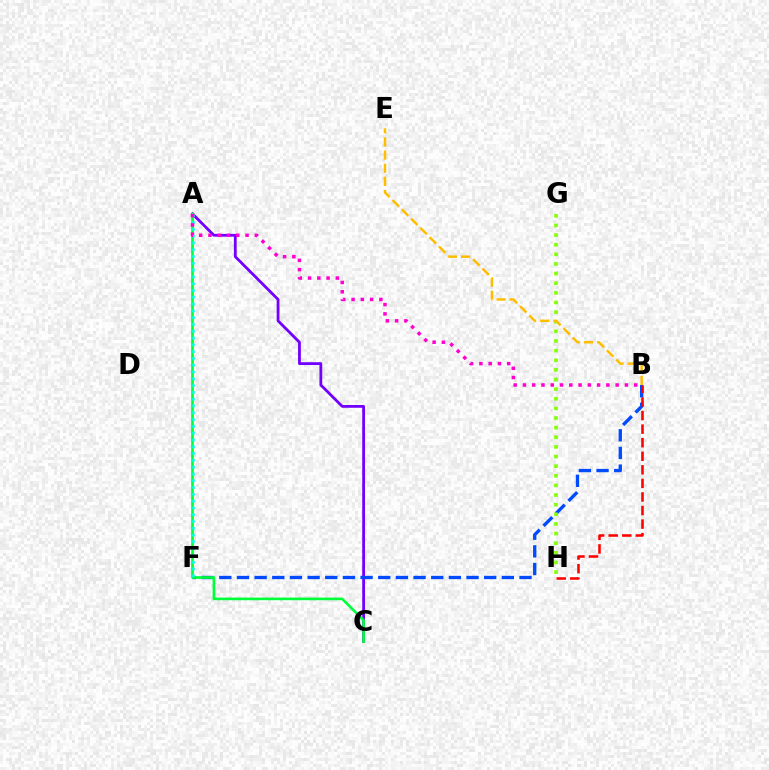{('A', 'C'): [{'color': '#7200ff', 'line_style': 'solid', 'thickness': 2.01}, {'color': '#00ff39', 'line_style': 'solid', 'thickness': 1.91}], ('B', 'F'): [{'color': '#004bff', 'line_style': 'dashed', 'thickness': 2.4}], ('G', 'H'): [{'color': '#84ff00', 'line_style': 'dotted', 'thickness': 2.62}], ('B', 'E'): [{'color': '#ffbd00', 'line_style': 'dashed', 'thickness': 1.79}], ('B', 'H'): [{'color': '#ff0000', 'line_style': 'dashed', 'thickness': 1.84}], ('A', 'F'): [{'color': '#00fff6', 'line_style': 'dotted', 'thickness': 1.85}], ('A', 'B'): [{'color': '#ff00cf', 'line_style': 'dotted', 'thickness': 2.52}]}